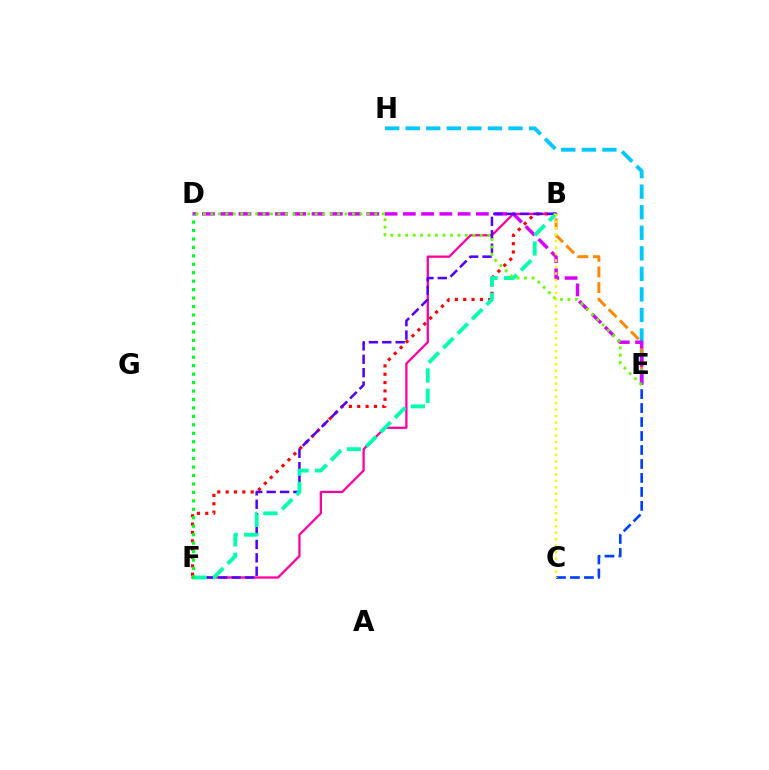{('E', 'H'): [{'color': '#00c7ff', 'line_style': 'dashed', 'thickness': 2.79}], ('B', 'F'): [{'color': '#ff0000', 'line_style': 'dotted', 'thickness': 2.27}, {'color': '#ff00a0', 'line_style': 'solid', 'thickness': 1.65}, {'color': '#4f00ff', 'line_style': 'dashed', 'thickness': 1.82}, {'color': '#00ffaf', 'line_style': 'dashed', 'thickness': 2.77}], ('B', 'E'): [{'color': '#ff8800', 'line_style': 'dashed', 'thickness': 2.13}], ('D', 'E'): [{'color': '#d600ff', 'line_style': 'dashed', 'thickness': 2.48}, {'color': '#66ff00', 'line_style': 'dotted', 'thickness': 2.03}], ('C', 'E'): [{'color': '#003fff', 'line_style': 'dashed', 'thickness': 1.9}], ('D', 'F'): [{'color': '#00ff27', 'line_style': 'dotted', 'thickness': 2.3}], ('B', 'C'): [{'color': '#eeff00', 'line_style': 'dotted', 'thickness': 1.76}]}